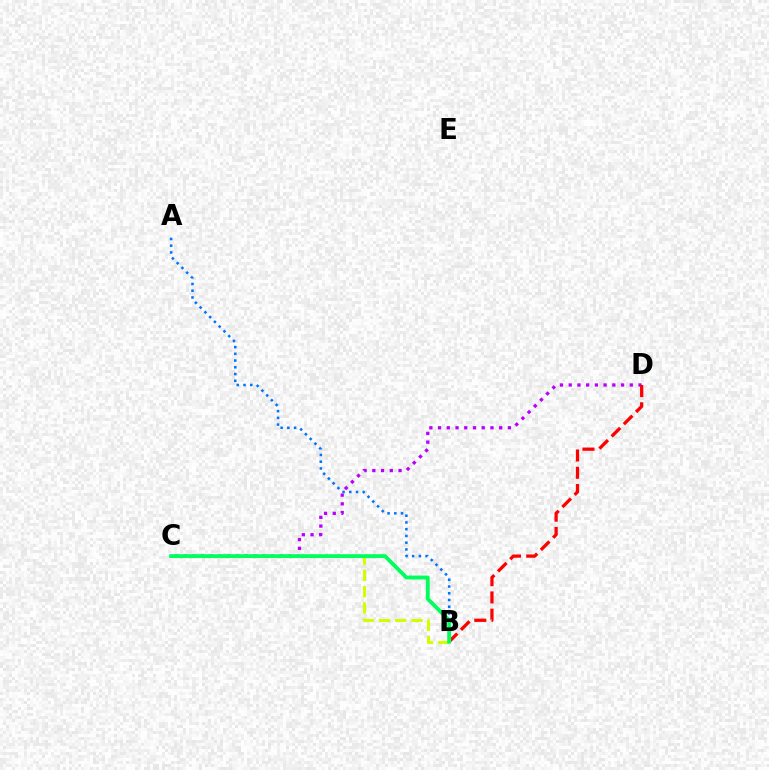{('C', 'D'): [{'color': '#b900ff', 'line_style': 'dotted', 'thickness': 2.37}], ('A', 'B'): [{'color': '#0074ff', 'line_style': 'dotted', 'thickness': 1.83}], ('B', 'C'): [{'color': '#d1ff00', 'line_style': 'dashed', 'thickness': 2.21}, {'color': '#00ff5c', 'line_style': 'solid', 'thickness': 2.77}], ('B', 'D'): [{'color': '#ff0000', 'line_style': 'dashed', 'thickness': 2.35}]}